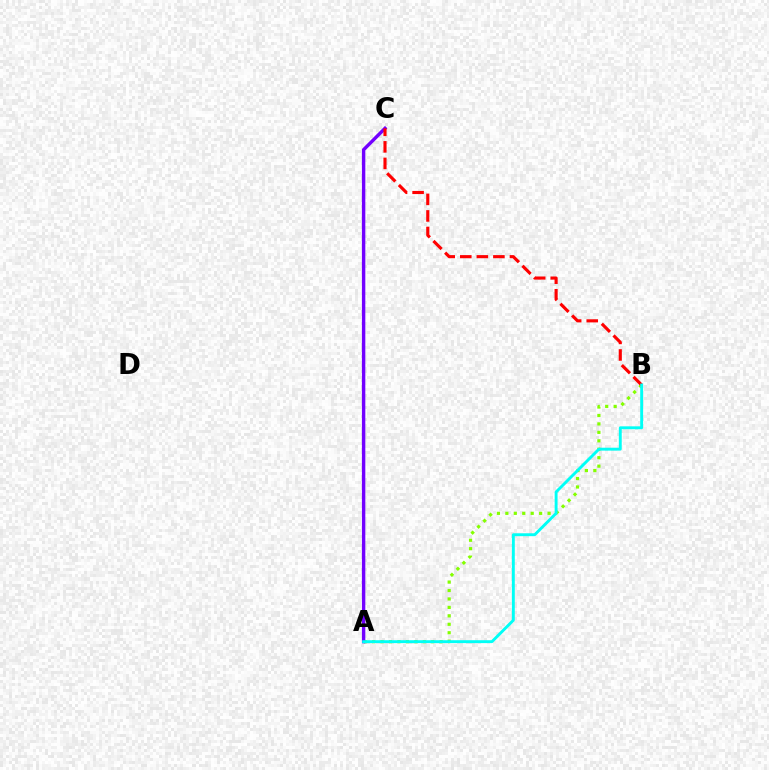{('A', 'B'): [{'color': '#84ff00', 'line_style': 'dotted', 'thickness': 2.29}, {'color': '#00fff6', 'line_style': 'solid', 'thickness': 2.09}], ('A', 'C'): [{'color': '#7200ff', 'line_style': 'solid', 'thickness': 2.45}], ('B', 'C'): [{'color': '#ff0000', 'line_style': 'dashed', 'thickness': 2.25}]}